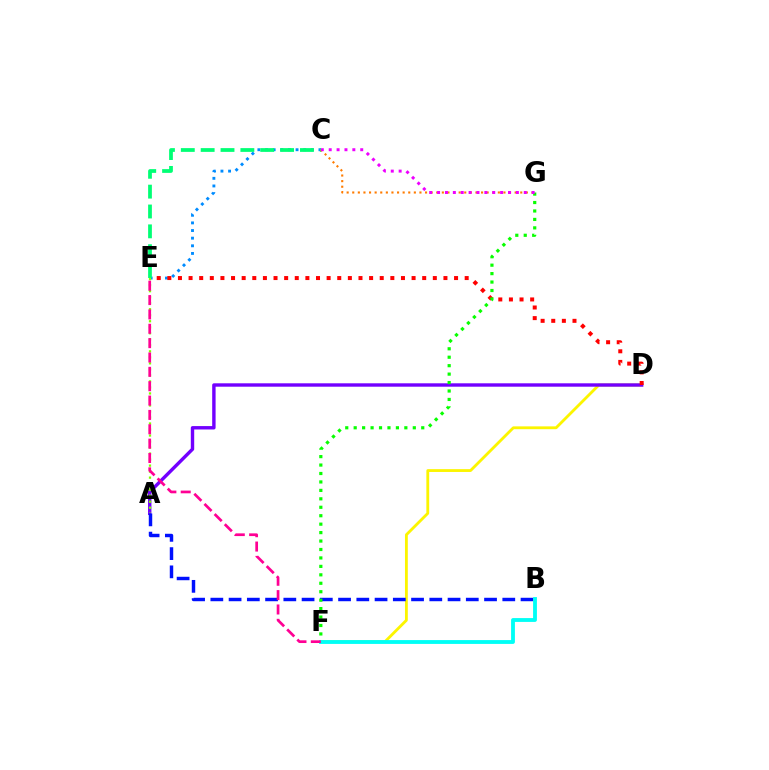{('C', 'E'): [{'color': '#008cff', 'line_style': 'dotted', 'thickness': 2.07}, {'color': '#00ff74', 'line_style': 'dashed', 'thickness': 2.7}], ('D', 'F'): [{'color': '#fcf500', 'line_style': 'solid', 'thickness': 2.03}], ('A', 'D'): [{'color': '#7200ff', 'line_style': 'solid', 'thickness': 2.45}], ('D', 'E'): [{'color': '#ff0000', 'line_style': 'dotted', 'thickness': 2.89}], ('A', 'E'): [{'color': '#84ff00', 'line_style': 'dotted', 'thickness': 1.63}], ('A', 'B'): [{'color': '#0010ff', 'line_style': 'dashed', 'thickness': 2.48}], ('F', 'G'): [{'color': '#08ff00', 'line_style': 'dotted', 'thickness': 2.29}], ('B', 'F'): [{'color': '#00fff6', 'line_style': 'solid', 'thickness': 2.76}], ('C', 'G'): [{'color': '#ff7c00', 'line_style': 'dotted', 'thickness': 1.52}, {'color': '#ee00ff', 'line_style': 'dotted', 'thickness': 2.14}], ('E', 'F'): [{'color': '#ff0094', 'line_style': 'dashed', 'thickness': 1.95}]}